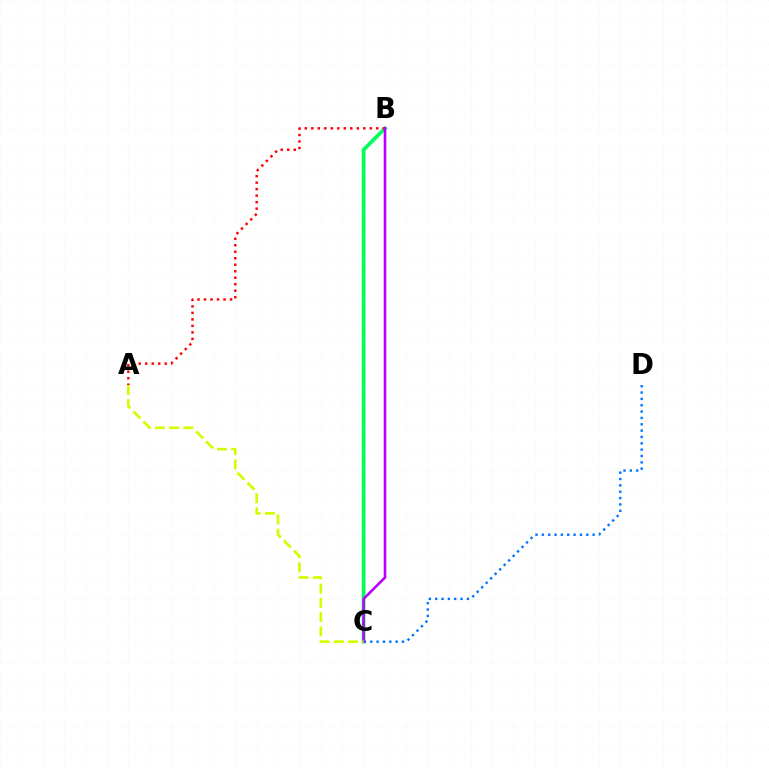{('B', 'C'): [{'color': '#00ff5c', 'line_style': 'solid', 'thickness': 2.68}, {'color': '#b900ff', 'line_style': 'solid', 'thickness': 1.87}], ('C', 'D'): [{'color': '#0074ff', 'line_style': 'dotted', 'thickness': 1.72}], ('A', 'B'): [{'color': '#ff0000', 'line_style': 'dotted', 'thickness': 1.76}], ('A', 'C'): [{'color': '#d1ff00', 'line_style': 'dashed', 'thickness': 1.93}]}